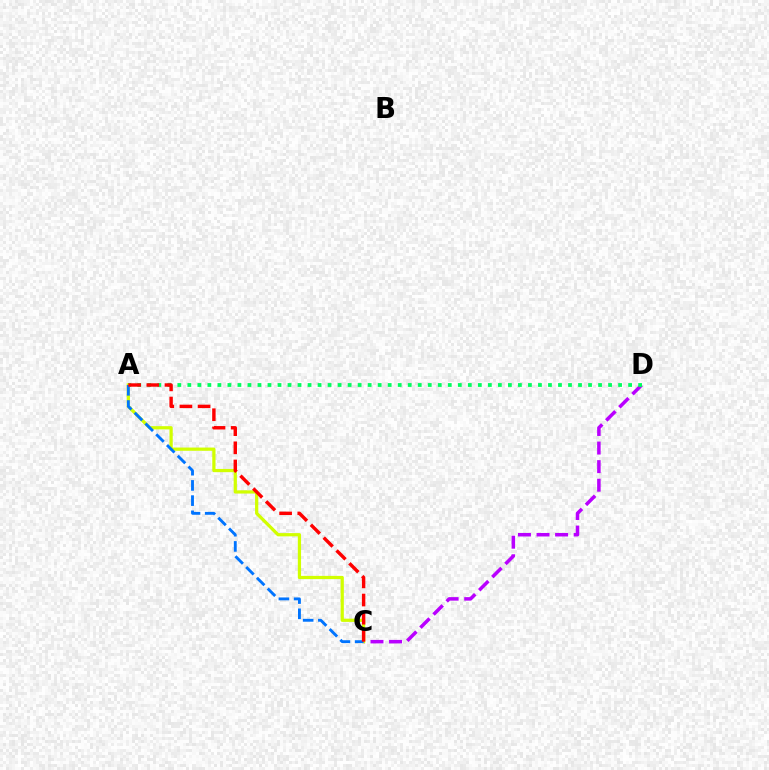{('C', 'D'): [{'color': '#b900ff', 'line_style': 'dashed', 'thickness': 2.52}], ('A', 'D'): [{'color': '#00ff5c', 'line_style': 'dotted', 'thickness': 2.72}], ('A', 'C'): [{'color': '#d1ff00', 'line_style': 'solid', 'thickness': 2.33}, {'color': '#0074ff', 'line_style': 'dashed', 'thickness': 2.07}, {'color': '#ff0000', 'line_style': 'dashed', 'thickness': 2.47}]}